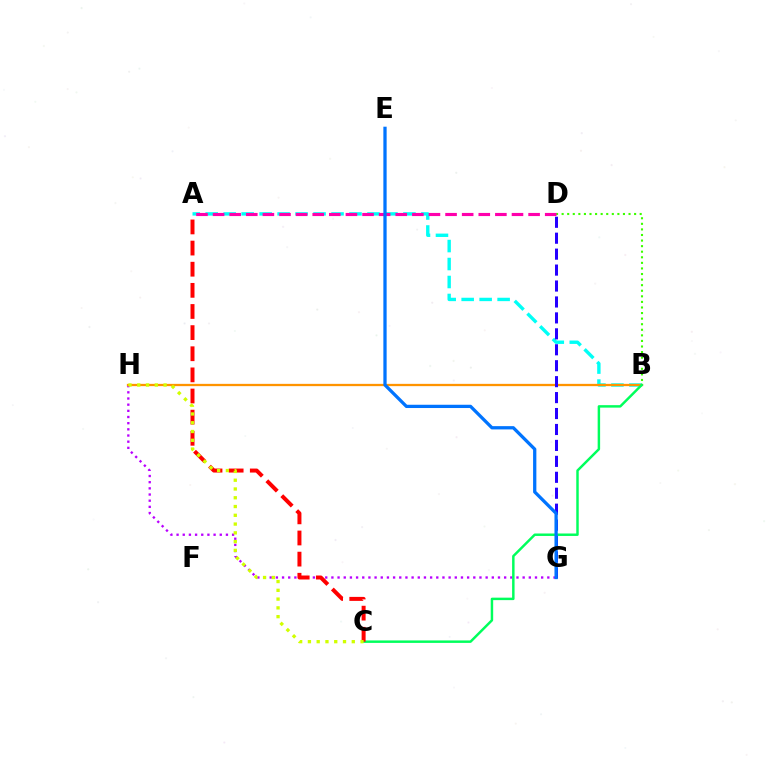{('A', 'B'): [{'color': '#00fff6', 'line_style': 'dashed', 'thickness': 2.44}], ('G', 'H'): [{'color': '#b900ff', 'line_style': 'dotted', 'thickness': 1.68}], ('B', 'H'): [{'color': '#ff9400', 'line_style': 'solid', 'thickness': 1.64}], ('B', 'D'): [{'color': '#3dff00', 'line_style': 'dotted', 'thickness': 1.51}], ('A', 'D'): [{'color': '#ff00ac', 'line_style': 'dashed', 'thickness': 2.26}], ('D', 'G'): [{'color': '#2500ff', 'line_style': 'dashed', 'thickness': 2.17}], ('B', 'C'): [{'color': '#00ff5c', 'line_style': 'solid', 'thickness': 1.77}], ('E', 'G'): [{'color': '#0074ff', 'line_style': 'solid', 'thickness': 2.36}], ('A', 'C'): [{'color': '#ff0000', 'line_style': 'dashed', 'thickness': 2.87}], ('C', 'H'): [{'color': '#d1ff00', 'line_style': 'dotted', 'thickness': 2.38}]}